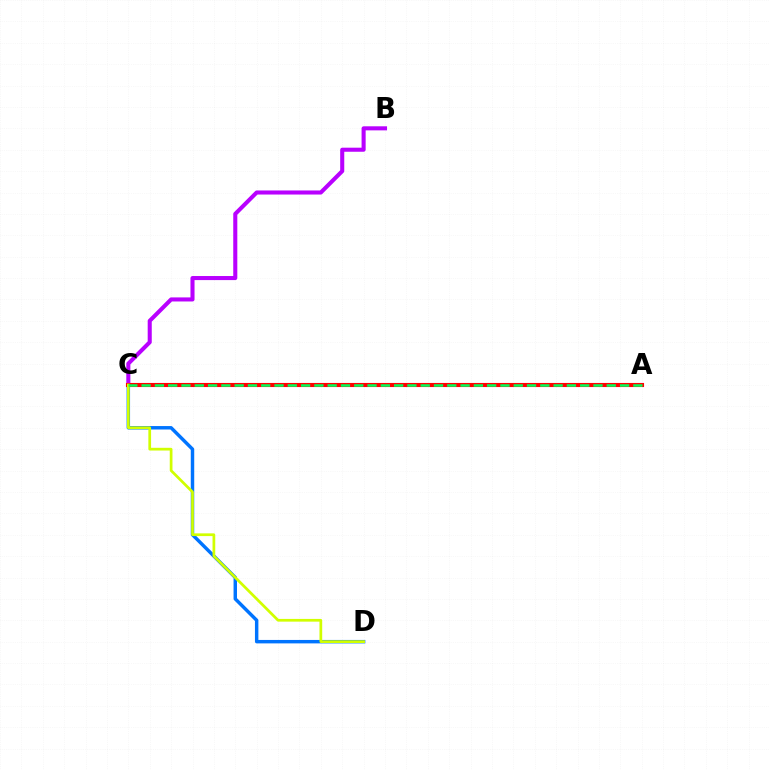{('B', 'C'): [{'color': '#b900ff', 'line_style': 'solid', 'thickness': 2.93}], ('C', 'D'): [{'color': '#0074ff', 'line_style': 'solid', 'thickness': 2.48}, {'color': '#d1ff00', 'line_style': 'solid', 'thickness': 1.96}], ('A', 'C'): [{'color': '#ff0000', 'line_style': 'solid', 'thickness': 2.96}, {'color': '#00ff5c', 'line_style': 'dashed', 'thickness': 1.81}]}